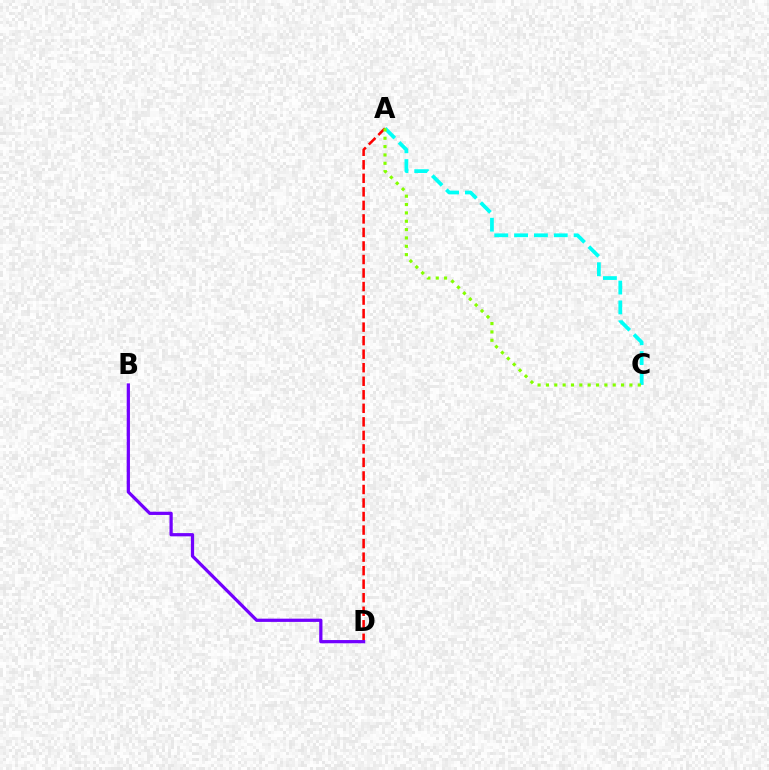{('A', 'D'): [{'color': '#ff0000', 'line_style': 'dashed', 'thickness': 1.84}], ('B', 'D'): [{'color': '#7200ff', 'line_style': 'solid', 'thickness': 2.33}], ('A', 'C'): [{'color': '#00fff6', 'line_style': 'dashed', 'thickness': 2.7}, {'color': '#84ff00', 'line_style': 'dotted', 'thickness': 2.27}]}